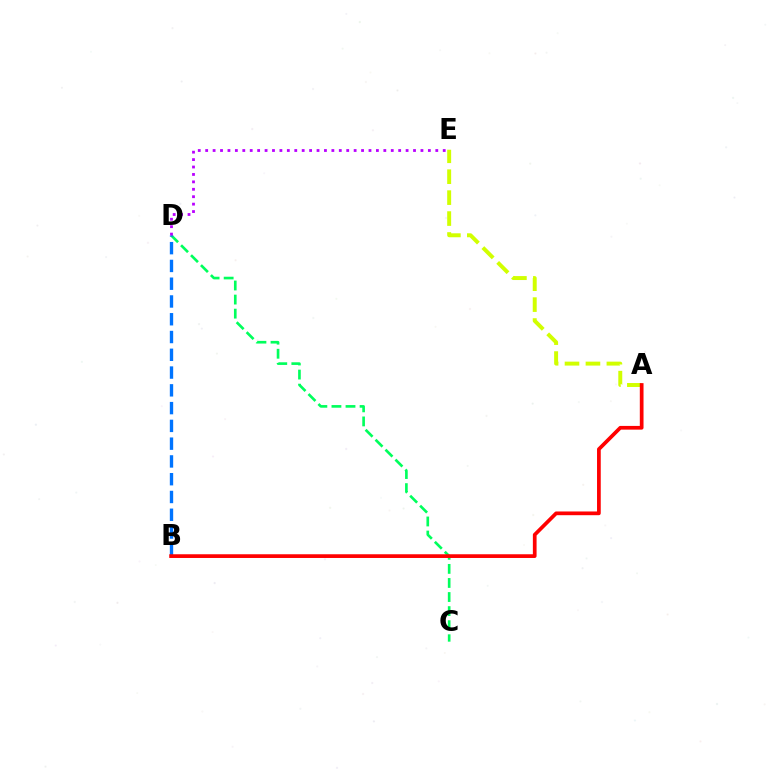{('C', 'D'): [{'color': '#00ff5c', 'line_style': 'dashed', 'thickness': 1.91}], ('A', 'E'): [{'color': '#d1ff00', 'line_style': 'dashed', 'thickness': 2.84}], ('B', 'D'): [{'color': '#0074ff', 'line_style': 'dashed', 'thickness': 2.41}], ('D', 'E'): [{'color': '#b900ff', 'line_style': 'dotted', 'thickness': 2.02}], ('A', 'B'): [{'color': '#ff0000', 'line_style': 'solid', 'thickness': 2.68}]}